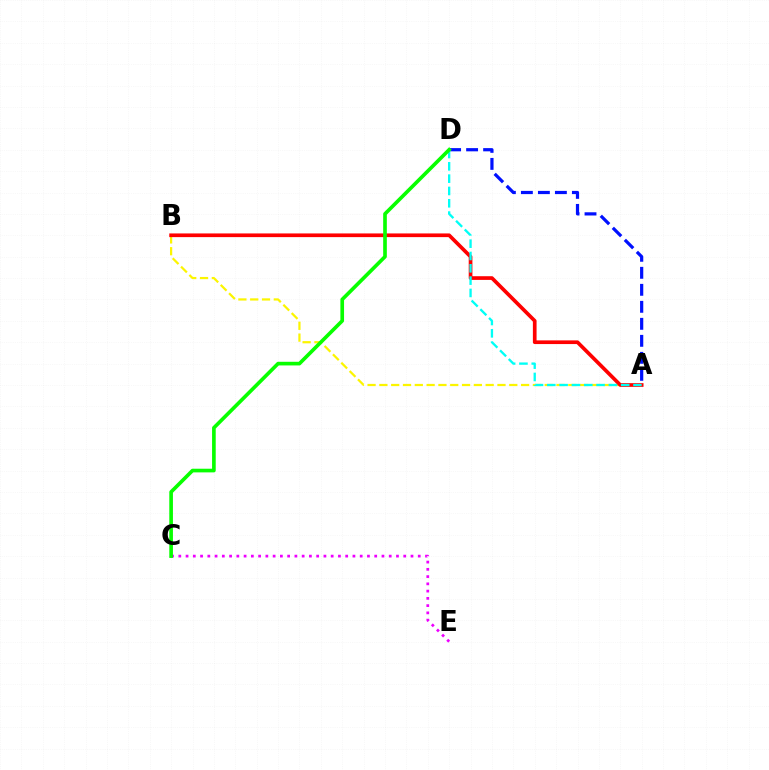{('A', 'B'): [{'color': '#fcf500', 'line_style': 'dashed', 'thickness': 1.6}, {'color': '#ff0000', 'line_style': 'solid', 'thickness': 2.66}], ('A', 'D'): [{'color': '#0010ff', 'line_style': 'dashed', 'thickness': 2.31}, {'color': '#00fff6', 'line_style': 'dashed', 'thickness': 1.67}], ('C', 'E'): [{'color': '#ee00ff', 'line_style': 'dotted', 'thickness': 1.97}], ('C', 'D'): [{'color': '#08ff00', 'line_style': 'solid', 'thickness': 2.63}]}